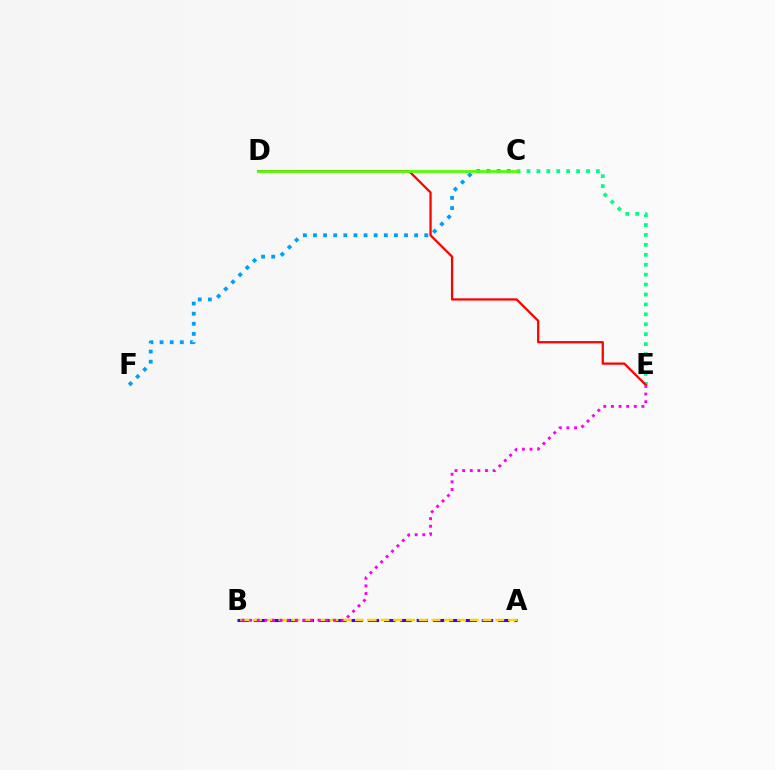{('C', 'F'): [{'color': '#009eff', 'line_style': 'dotted', 'thickness': 2.75}], ('C', 'E'): [{'color': '#00ff86', 'line_style': 'dotted', 'thickness': 2.7}], ('D', 'E'): [{'color': '#ff0000', 'line_style': 'solid', 'thickness': 1.63}], ('A', 'B'): [{'color': '#3700ff', 'line_style': 'dashed', 'thickness': 2.21}, {'color': '#ffd500', 'line_style': 'dashed', 'thickness': 1.73}], ('C', 'D'): [{'color': '#4fff00', 'line_style': 'solid', 'thickness': 1.99}], ('B', 'E'): [{'color': '#ff00ed', 'line_style': 'dotted', 'thickness': 2.07}]}